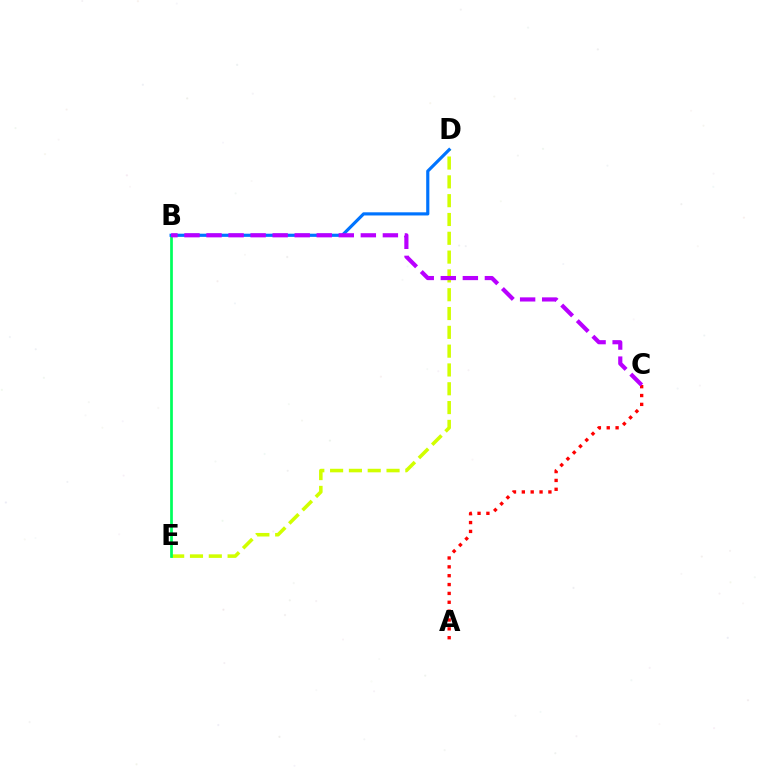{('D', 'E'): [{'color': '#d1ff00', 'line_style': 'dashed', 'thickness': 2.56}], ('B', 'E'): [{'color': '#00ff5c', 'line_style': 'solid', 'thickness': 1.96}], ('B', 'D'): [{'color': '#0074ff', 'line_style': 'solid', 'thickness': 2.28}], ('A', 'C'): [{'color': '#ff0000', 'line_style': 'dotted', 'thickness': 2.41}], ('B', 'C'): [{'color': '#b900ff', 'line_style': 'dashed', 'thickness': 2.99}]}